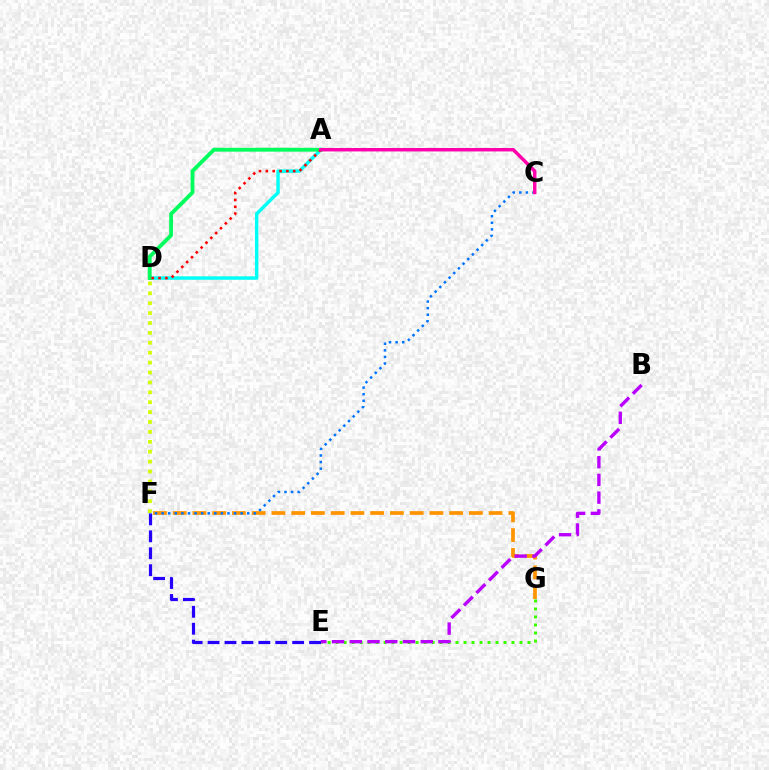{('F', 'G'): [{'color': '#ff9400', 'line_style': 'dashed', 'thickness': 2.68}], ('E', 'G'): [{'color': '#3dff00', 'line_style': 'dotted', 'thickness': 2.17}], ('A', 'D'): [{'color': '#00fff6', 'line_style': 'solid', 'thickness': 2.48}, {'color': '#00ff5c', 'line_style': 'solid', 'thickness': 2.76}, {'color': '#ff0000', 'line_style': 'dotted', 'thickness': 1.86}], ('B', 'E'): [{'color': '#b900ff', 'line_style': 'dashed', 'thickness': 2.41}], ('E', 'F'): [{'color': '#2500ff', 'line_style': 'dashed', 'thickness': 2.3}], ('C', 'F'): [{'color': '#0074ff', 'line_style': 'dotted', 'thickness': 1.79}], ('A', 'C'): [{'color': '#ff00ac', 'line_style': 'solid', 'thickness': 2.49}], ('D', 'F'): [{'color': '#d1ff00', 'line_style': 'dotted', 'thickness': 2.69}]}